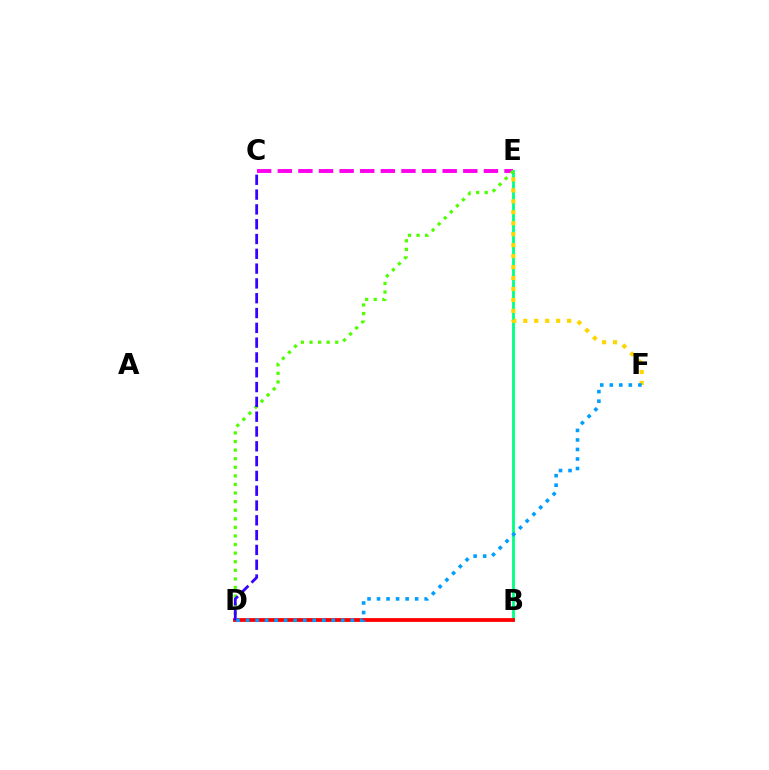{('C', 'E'): [{'color': '#ff00ed', 'line_style': 'dashed', 'thickness': 2.8}], ('B', 'E'): [{'color': '#00ff86', 'line_style': 'solid', 'thickness': 2.03}], ('B', 'D'): [{'color': '#ff0000', 'line_style': 'solid', 'thickness': 2.74}], ('D', 'E'): [{'color': '#4fff00', 'line_style': 'dotted', 'thickness': 2.33}], ('C', 'D'): [{'color': '#3700ff', 'line_style': 'dashed', 'thickness': 2.01}], ('E', 'F'): [{'color': '#ffd500', 'line_style': 'dotted', 'thickness': 2.98}], ('D', 'F'): [{'color': '#009eff', 'line_style': 'dotted', 'thickness': 2.59}]}